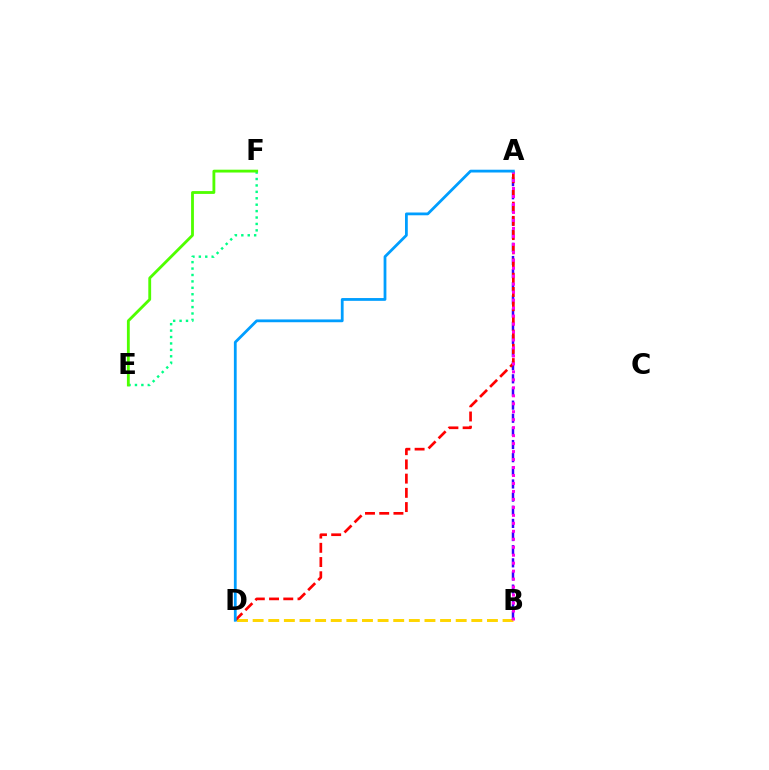{('B', 'D'): [{'color': '#ffd500', 'line_style': 'dashed', 'thickness': 2.12}], ('A', 'B'): [{'color': '#3700ff', 'line_style': 'dashed', 'thickness': 1.79}, {'color': '#ff00ed', 'line_style': 'dotted', 'thickness': 2.17}], ('A', 'D'): [{'color': '#ff0000', 'line_style': 'dashed', 'thickness': 1.93}, {'color': '#009eff', 'line_style': 'solid', 'thickness': 2.0}], ('E', 'F'): [{'color': '#00ff86', 'line_style': 'dotted', 'thickness': 1.74}, {'color': '#4fff00', 'line_style': 'solid', 'thickness': 2.04}]}